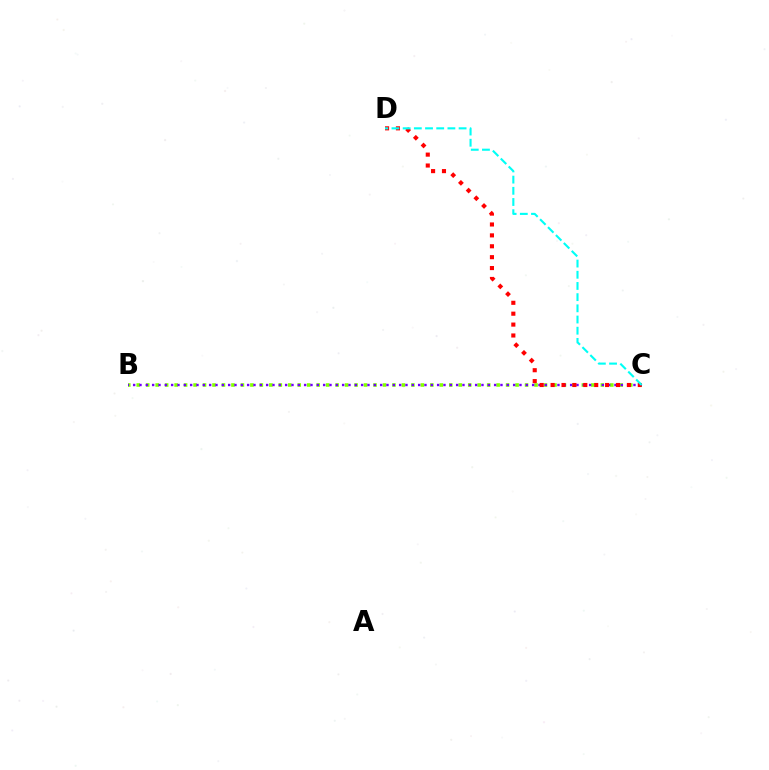{('B', 'C'): [{'color': '#84ff00', 'line_style': 'dotted', 'thickness': 2.57}, {'color': '#7200ff', 'line_style': 'dotted', 'thickness': 1.72}], ('C', 'D'): [{'color': '#ff0000', 'line_style': 'dotted', 'thickness': 2.96}, {'color': '#00fff6', 'line_style': 'dashed', 'thickness': 1.52}]}